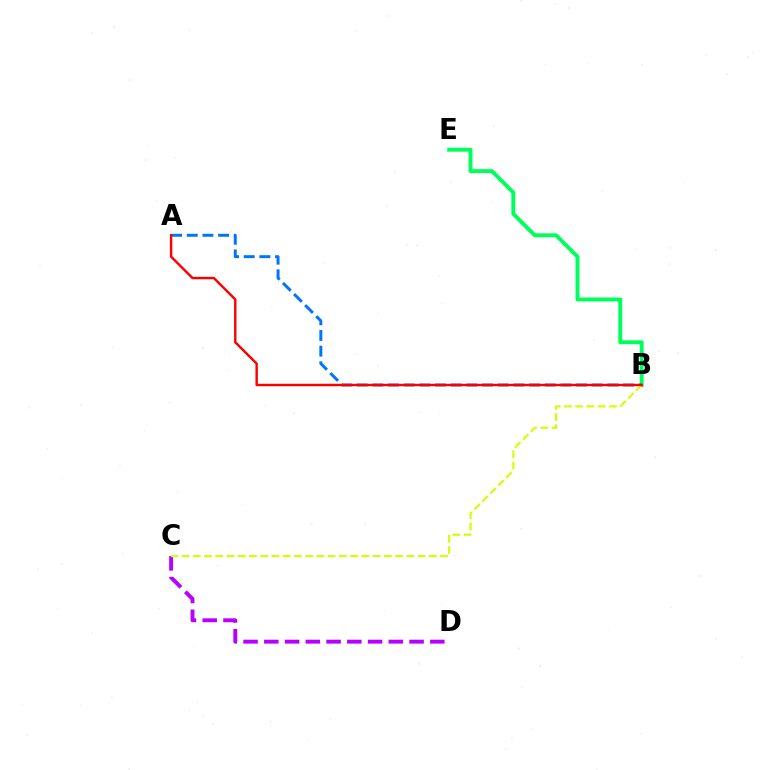{('B', 'E'): [{'color': '#00ff5c', 'line_style': 'solid', 'thickness': 2.83}], ('A', 'B'): [{'color': '#0074ff', 'line_style': 'dashed', 'thickness': 2.13}, {'color': '#ff0000', 'line_style': 'solid', 'thickness': 1.75}], ('C', 'D'): [{'color': '#b900ff', 'line_style': 'dashed', 'thickness': 2.82}], ('B', 'C'): [{'color': '#d1ff00', 'line_style': 'dashed', 'thickness': 1.53}]}